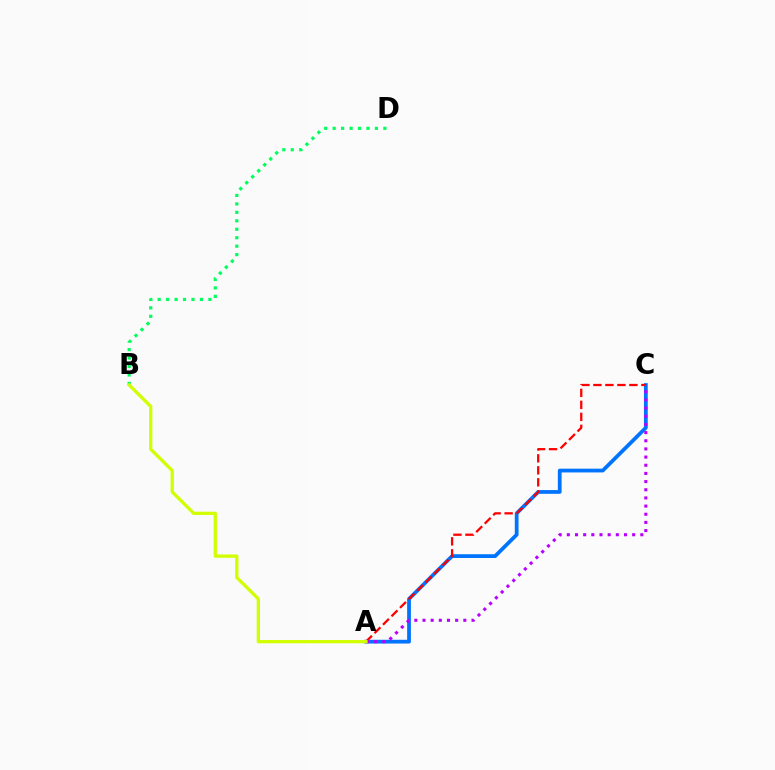{('B', 'D'): [{'color': '#00ff5c', 'line_style': 'dotted', 'thickness': 2.3}], ('A', 'C'): [{'color': '#0074ff', 'line_style': 'solid', 'thickness': 2.71}, {'color': '#ff0000', 'line_style': 'dashed', 'thickness': 1.63}, {'color': '#b900ff', 'line_style': 'dotted', 'thickness': 2.22}], ('A', 'B'): [{'color': '#d1ff00', 'line_style': 'solid', 'thickness': 2.36}]}